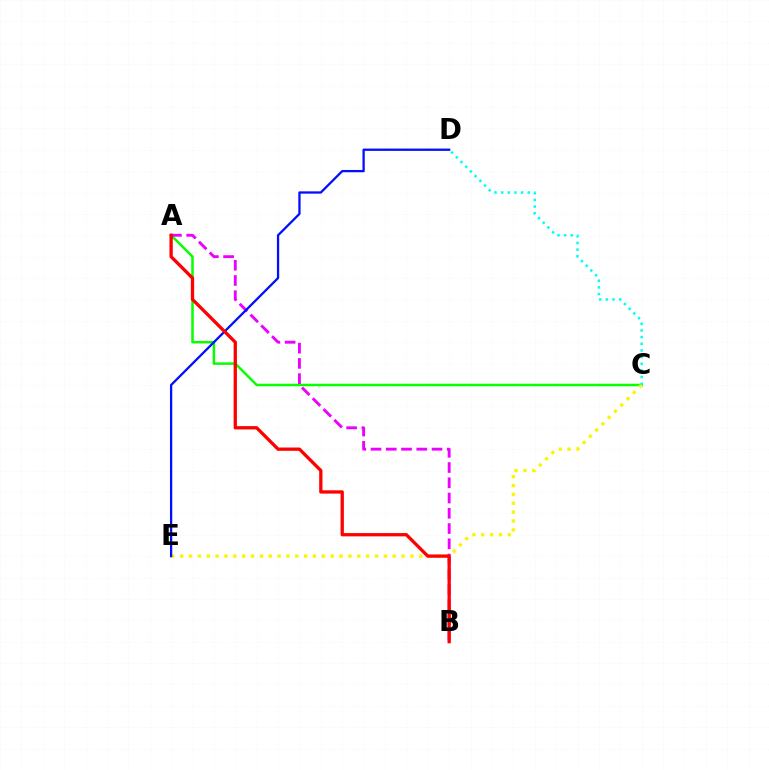{('A', 'C'): [{'color': '#08ff00', 'line_style': 'solid', 'thickness': 1.8}], ('C', 'E'): [{'color': '#fcf500', 'line_style': 'dotted', 'thickness': 2.41}], ('A', 'B'): [{'color': '#ee00ff', 'line_style': 'dashed', 'thickness': 2.07}, {'color': '#ff0000', 'line_style': 'solid', 'thickness': 2.37}], ('D', 'E'): [{'color': '#0010ff', 'line_style': 'solid', 'thickness': 1.65}], ('C', 'D'): [{'color': '#00fff6', 'line_style': 'dotted', 'thickness': 1.81}]}